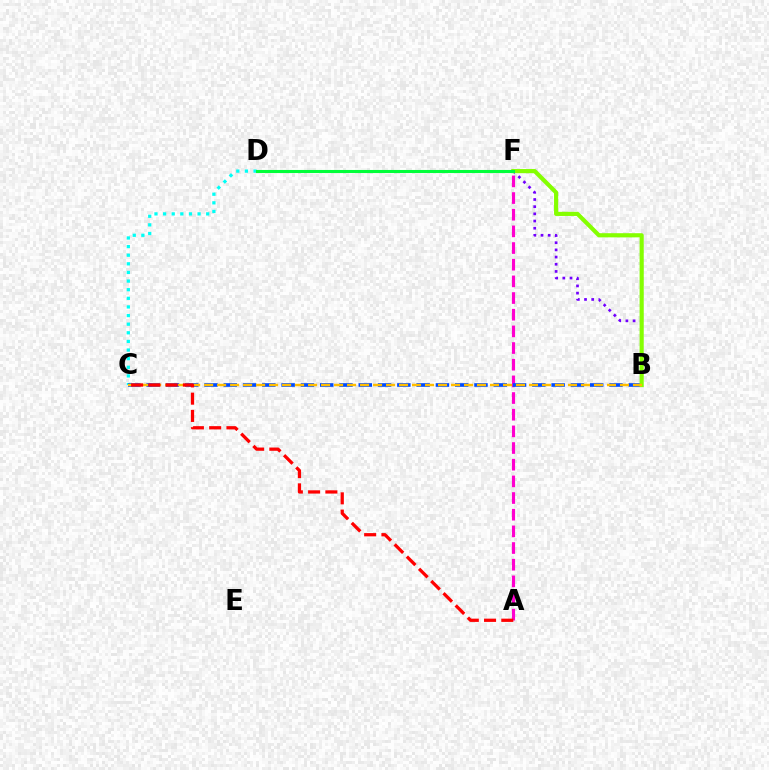{('B', 'F'): [{'color': '#7200ff', 'line_style': 'dotted', 'thickness': 1.95}, {'color': '#84ff00', 'line_style': 'solid', 'thickness': 2.98}], ('C', 'D'): [{'color': '#00fff6', 'line_style': 'dotted', 'thickness': 2.34}], ('A', 'F'): [{'color': '#ff00cf', 'line_style': 'dashed', 'thickness': 2.26}], ('B', 'C'): [{'color': '#004bff', 'line_style': 'dashed', 'thickness': 2.62}, {'color': '#ffbd00', 'line_style': 'dashed', 'thickness': 1.77}], ('D', 'F'): [{'color': '#00ff39', 'line_style': 'solid', 'thickness': 2.22}], ('A', 'C'): [{'color': '#ff0000', 'line_style': 'dashed', 'thickness': 2.34}]}